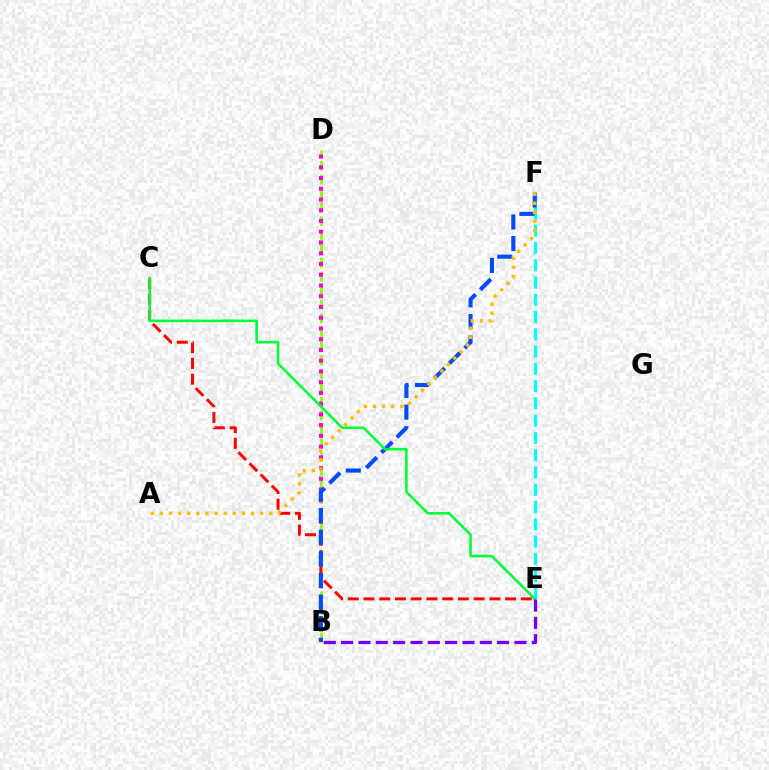{('B', 'D'): [{'color': '#84ff00', 'line_style': 'dashed', 'thickness': 1.89}, {'color': '#ff00cf', 'line_style': 'dotted', 'thickness': 2.92}], ('C', 'E'): [{'color': '#ff0000', 'line_style': 'dashed', 'thickness': 2.14}, {'color': '#00ff39', 'line_style': 'solid', 'thickness': 1.86}], ('E', 'F'): [{'color': '#00fff6', 'line_style': 'dashed', 'thickness': 2.35}], ('B', 'F'): [{'color': '#004bff', 'line_style': 'dashed', 'thickness': 2.94}], ('B', 'E'): [{'color': '#7200ff', 'line_style': 'dashed', 'thickness': 2.35}], ('A', 'F'): [{'color': '#ffbd00', 'line_style': 'dotted', 'thickness': 2.48}]}